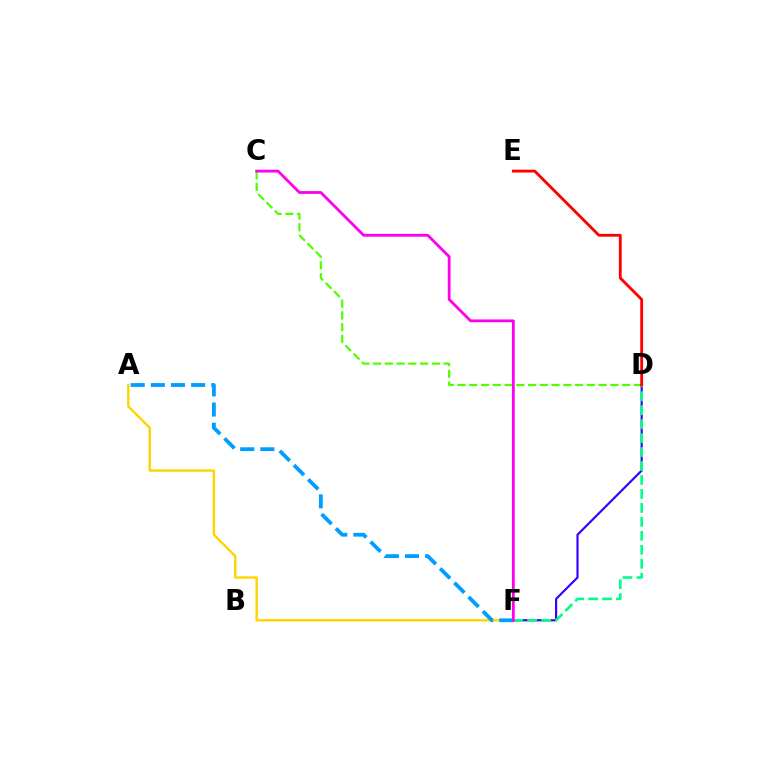{('C', 'D'): [{'color': '#4fff00', 'line_style': 'dashed', 'thickness': 1.6}], ('D', 'F'): [{'color': '#3700ff', 'line_style': 'solid', 'thickness': 1.56}, {'color': '#00ff86', 'line_style': 'dashed', 'thickness': 1.9}], ('A', 'F'): [{'color': '#ffd500', 'line_style': 'solid', 'thickness': 1.74}, {'color': '#009eff', 'line_style': 'dashed', 'thickness': 2.74}], ('D', 'E'): [{'color': '#ff0000', 'line_style': 'solid', 'thickness': 2.04}], ('C', 'F'): [{'color': '#ff00ed', 'line_style': 'solid', 'thickness': 2.02}]}